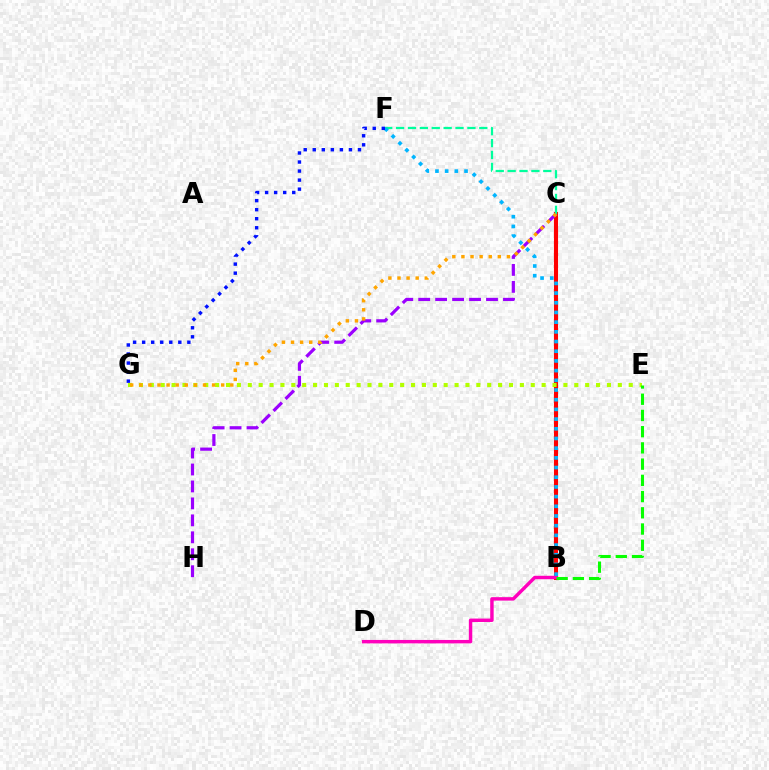{('B', 'C'): [{'color': '#ff0000', 'line_style': 'solid', 'thickness': 2.96}], ('C', 'H'): [{'color': '#9b00ff', 'line_style': 'dashed', 'thickness': 2.3}], ('B', 'D'): [{'color': '#ff00bd', 'line_style': 'solid', 'thickness': 2.47}], ('C', 'F'): [{'color': '#00ff9d', 'line_style': 'dashed', 'thickness': 1.61}], ('E', 'G'): [{'color': '#b3ff00', 'line_style': 'dotted', 'thickness': 2.96}], ('B', 'F'): [{'color': '#00b5ff', 'line_style': 'dotted', 'thickness': 2.63}], ('F', 'G'): [{'color': '#0010ff', 'line_style': 'dotted', 'thickness': 2.46}], ('B', 'E'): [{'color': '#08ff00', 'line_style': 'dashed', 'thickness': 2.2}], ('C', 'G'): [{'color': '#ffa500', 'line_style': 'dotted', 'thickness': 2.47}]}